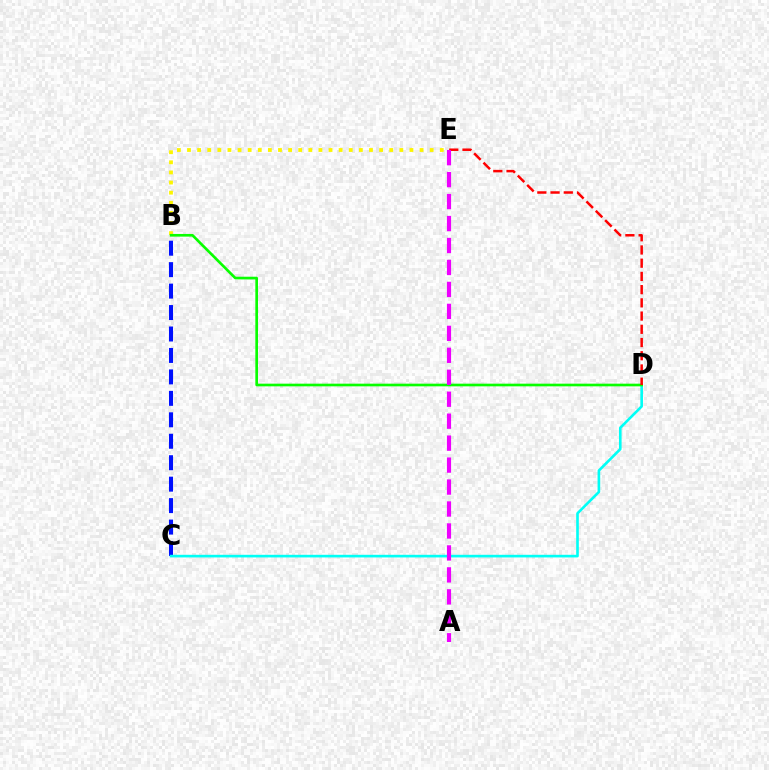{('B', 'C'): [{'color': '#0010ff', 'line_style': 'dashed', 'thickness': 2.91}], ('C', 'D'): [{'color': '#00fff6', 'line_style': 'solid', 'thickness': 1.89}], ('B', 'E'): [{'color': '#fcf500', 'line_style': 'dotted', 'thickness': 2.75}], ('B', 'D'): [{'color': '#08ff00', 'line_style': 'solid', 'thickness': 1.92}], ('D', 'E'): [{'color': '#ff0000', 'line_style': 'dashed', 'thickness': 1.8}], ('A', 'E'): [{'color': '#ee00ff', 'line_style': 'dashed', 'thickness': 2.98}]}